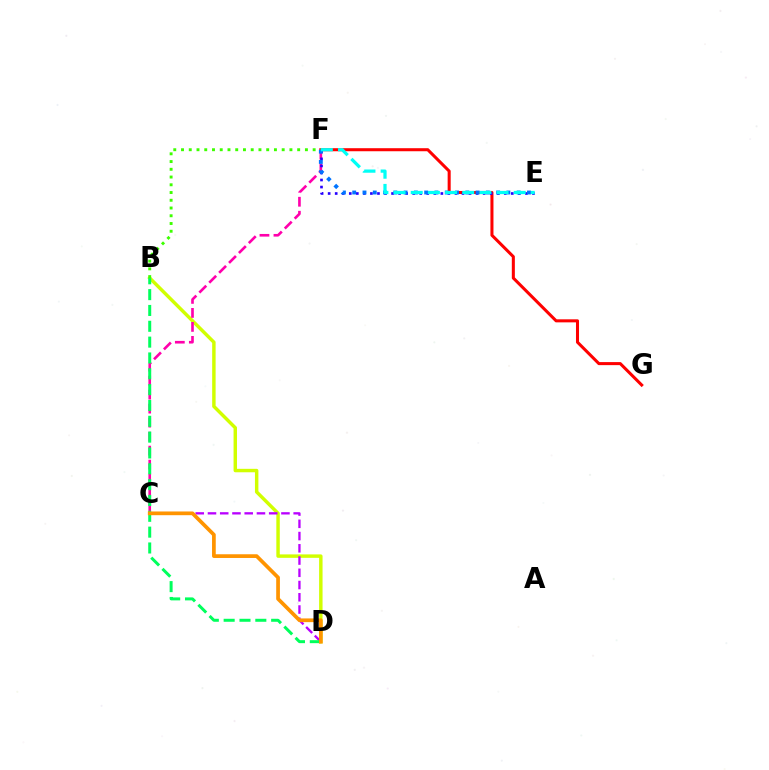{('B', 'D'): [{'color': '#d1ff00', 'line_style': 'solid', 'thickness': 2.48}, {'color': '#00ff5c', 'line_style': 'dashed', 'thickness': 2.15}], ('C', 'D'): [{'color': '#b900ff', 'line_style': 'dashed', 'thickness': 1.66}, {'color': '#ff9400', 'line_style': 'solid', 'thickness': 2.67}], ('F', 'G'): [{'color': '#ff0000', 'line_style': 'solid', 'thickness': 2.19}], ('C', 'F'): [{'color': '#ff00ac', 'line_style': 'dashed', 'thickness': 1.9}], ('E', 'F'): [{'color': '#2500ff', 'line_style': 'dotted', 'thickness': 1.91}, {'color': '#0074ff', 'line_style': 'dotted', 'thickness': 2.79}, {'color': '#00fff6', 'line_style': 'dashed', 'thickness': 2.33}], ('B', 'F'): [{'color': '#3dff00', 'line_style': 'dotted', 'thickness': 2.1}]}